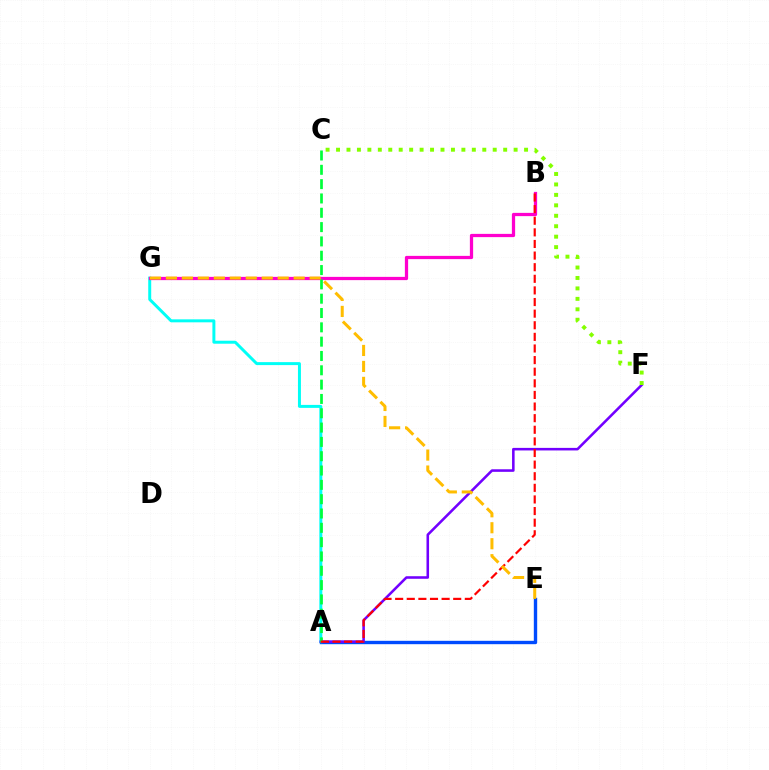{('A', 'E'): [{'color': '#004bff', 'line_style': 'solid', 'thickness': 2.43}], ('A', 'G'): [{'color': '#00fff6', 'line_style': 'solid', 'thickness': 2.14}], ('B', 'G'): [{'color': '#ff00cf', 'line_style': 'solid', 'thickness': 2.34}], ('A', 'F'): [{'color': '#7200ff', 'line_style': 'solid', 'thickness': 1.84}], ('A', 'C'): [{'color': '#00ff39', 'line_style': 'dashed', 'thickness': 1.95}], ('A', 'B'): [{'color': '#ff0000', 'line_style': 'dashed', 'thickness': 1.58}], ('C', 'F'): [{'color': '#84ff00', 'line_style': 'dotted', 'thickness': 2.84}], ('E', 'G'): [{'color': '#ffbd00', 'line_style': 'dashed', 'thickness': 2.17}]}